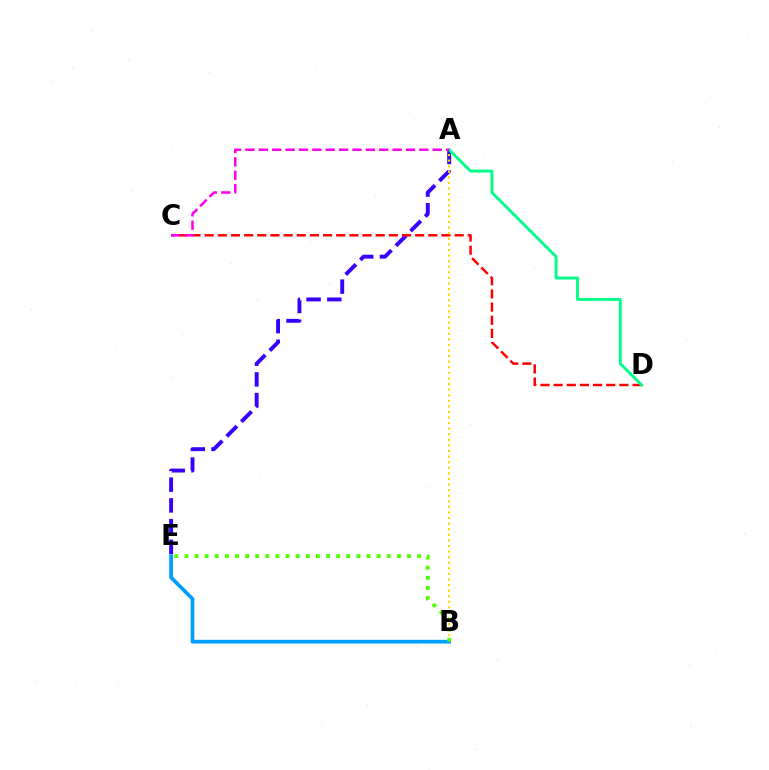{('A', 'E'): [{'color': '#3700ff', 'line_style': 'dashed', 'thickness': 2.82}], ('C', 'D'): [{'color': '#ff0000', 'line_style': 'dashed', 'thickness': 1.79}], ('A', 'B'): [{'color': '#ffd500', 'line_style': 'dotted', 'thickness': 1.52}], ('B', 'E'): [{'color': '#009eff', 'line_style': 'solid', 'thickness': 2.66}, {'color': '#4fff00', 'line_style': 'dotted', 'thickness': 2.75}], ('A', 'D'): [{'color': '#00ff86', 'line_style': 'solid', 'thickness': 2.07}], ('A', 'C'): [{'color': '#ff00ed', 'line_style': 'dashed', 'thickness': 1.82}]}